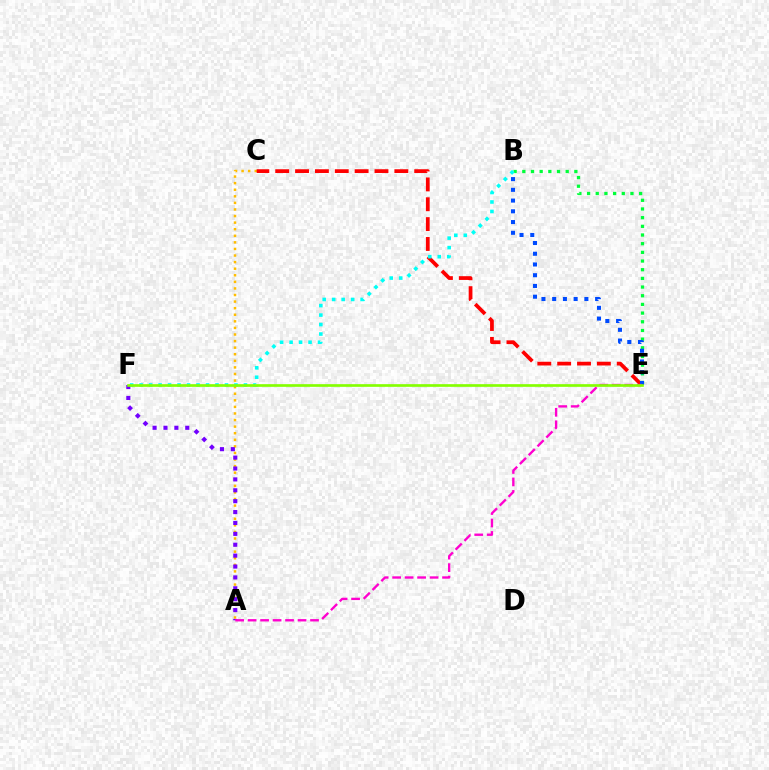{('A', 'C'): [{'color': '#ffbd00', 'line_style': 'dotted', 'thickness': 1.79}], ('C', 'E'): [{'color': '#ff0000', 'line_style': 'dashed', 'thickness': 2.7}], ('B', 'E'): [{'color': '#00ff39', 'line_style': 'dotted', 'thickness': 2.36}, {'color': '#004bff', 'line_style': 'dotted', 'thickness': 2.92}], ('A', 'F'): [{'color': '#7200ff', 'line_style': 'dotted', 'thickness': 2.96}], ('B', 'F'): [{'color': '#00fff6', 'line_style': 'dotted', 'thickness': 2.58}], ('A', 'E'): [{'color': '#ff00cf', 'line_style': 'dashed', 'thickness': 1.7}], ('E', 'F'): [{'color': '#84ff00', 'line_style': 'solid', 'thickness': 1.92}]}